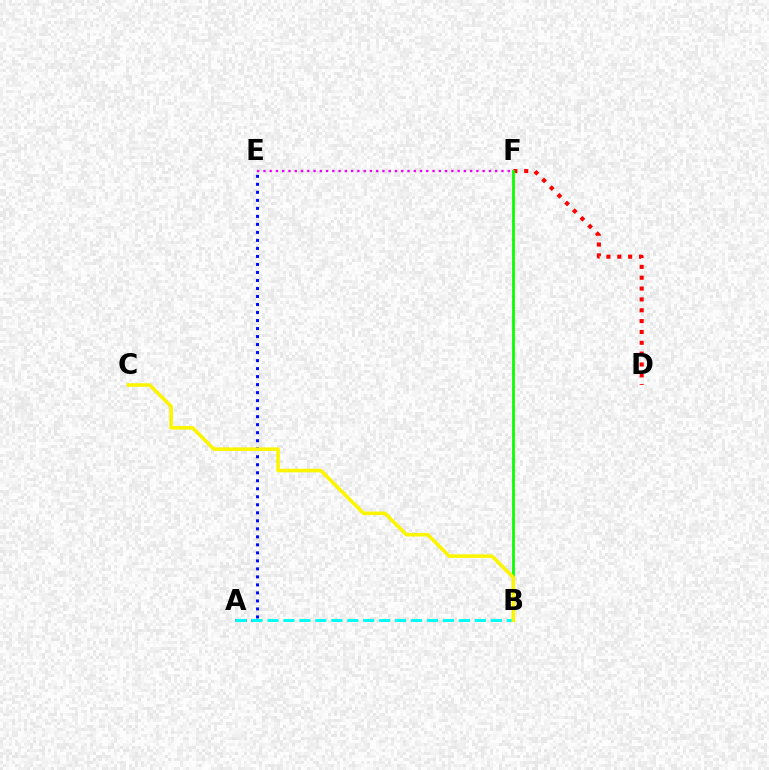{('D', 'F'): [{'color': '#ff0000', 'line_style': 'dotted', 'thickness': 2.95}], ('A', 'E'): [{'color': '#0010ff', 'line_style': 'dotted', 'thickness': 2.18}], ('B', 'F'): [{'color': '#08ff00', 'line_style': 'solid', 'thickness': 1.97}], ('E', 'F'): [{'color': '#ee00ff', 'line_style': 'dotted', 'thickness': 1.7}], ('A', 'B'): [{'color': '#00fff6', 'line_style': 'dashed', 'thickness': 2.17}], ('B', 'C'): [{'color': '#fcf500', 'line_style': 'solid', 'thickness': 2.57}]}